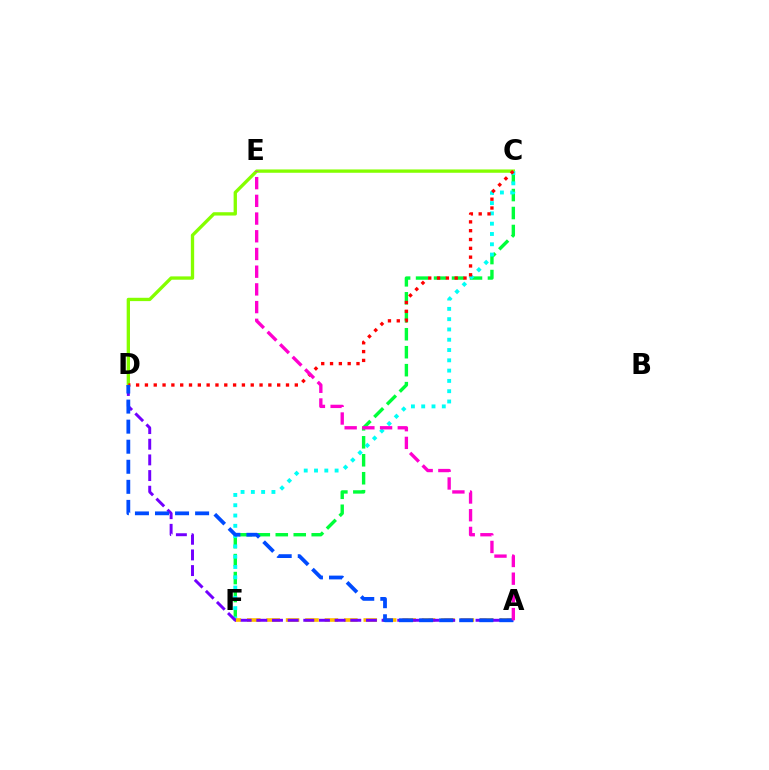{('C', 'F'): [{'color': '#00ff39', 'line_style': 'dashed', 'thickness': 2.44}, {'color': '#00fff6', 'line_style': 'dotted', 'thickness': 2.8}], ('C', 'D'): [{'color': '#84ff00', 'line_style': 'solid', 'thickness': 2.4}, {'color': '#ff0000', 'line_style': 'dotted', 'thickness': 2.4}], ('A', 'F'): [{'color': '#ffbd00', 'line_style': 'dashed', 'thickness': 2.64}], ('A', 'D'): [{'color': '#7200ff', 'line_style': 'dashed', 'thickness': 2.13}, {'color': '#004bff', 'line_style': 'dashed', 'thickness': 2.72}], ('A', 'E'): [{'color': '#ff00cf', 'line_style': 'dashed', 'thickness': 2.41}]}